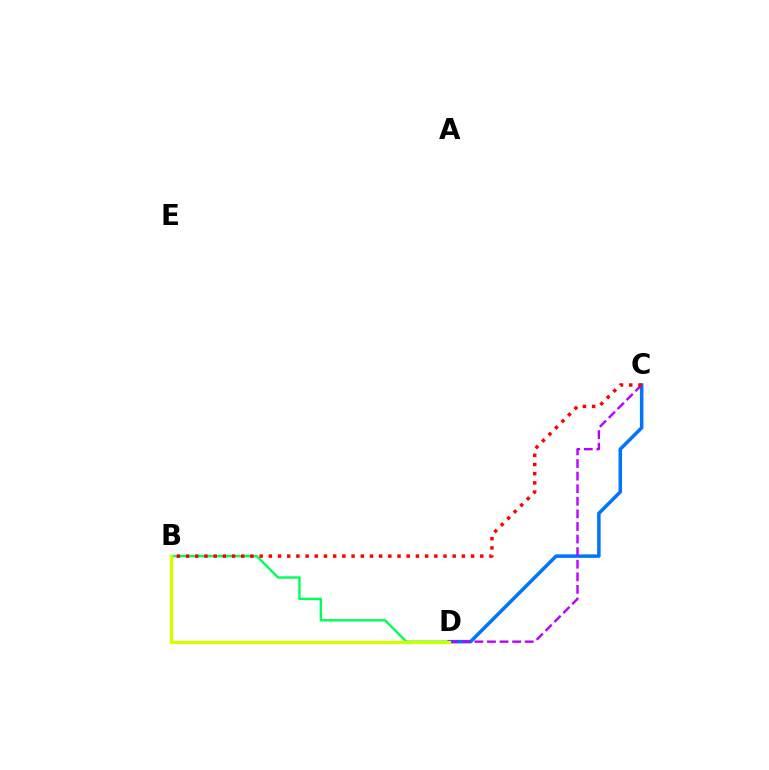{('B', 'D'): [{'color': '#00ff5c', 'line_style': 'solid', 'thickness': 1.73}, {'color': '#d1ff00', 'line_style': 'solid', 'thickness': 2.38}], ('C', 'D'): [{'color': '#0074ff', 'line_style': 'solid', 'thickness': 2.52}, {'color': '#b900ff', 'line_style': 'dashed', 'thickness': 1.71}], ('B', 'C'): [{'color': '#ff0000', 'line_style': 'dotted', 'thickness': 2.5}]}